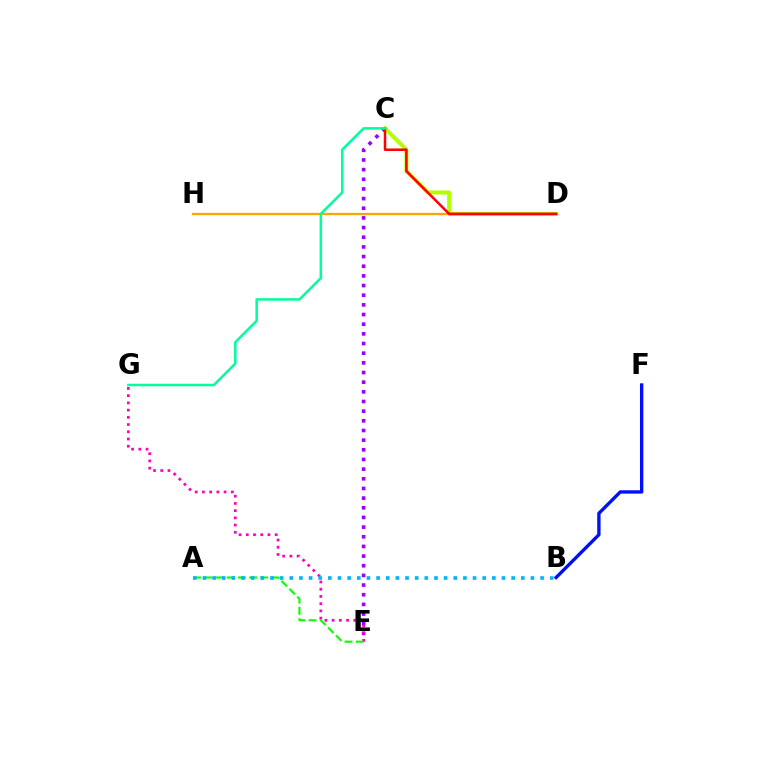{('C', 'E'): [{'color': '#9b00ff', 'line_style': 'dotted', 'thickness': 2.63}], ('C', 'D'): [{'color': '#b3ff00', 'line_style': 'solid', 'thickness': 2.89}, {'color': '#ff0000', 'line_style': 'solid', 'thickness': 1.81}], ('E', 'G'): [{'color': '#ff00bd', 'line_style': 'dotted', 'thickness': 1.96}], ('A', 'E'): [{'color': '#08ff00', 'line_style': 'dashed', 'thickness': 1.52}], ('B', 'F'): [{'color': '#0010ff', 'line_style': 'solid', 'thickness': 2.41}], ('A', 'B'): [{'color': '#00b5ff', 'line_style': 'dotted', 'thickness': 2.62}], ('D', 'H'): [{'color': '#ffa500', 'line_style': 'solid', 'thickness': 1.69}], ('C', 'G'): [{'color': '#00ff9d', 'line_style': 'solid', 'thickness': 1.82}]}